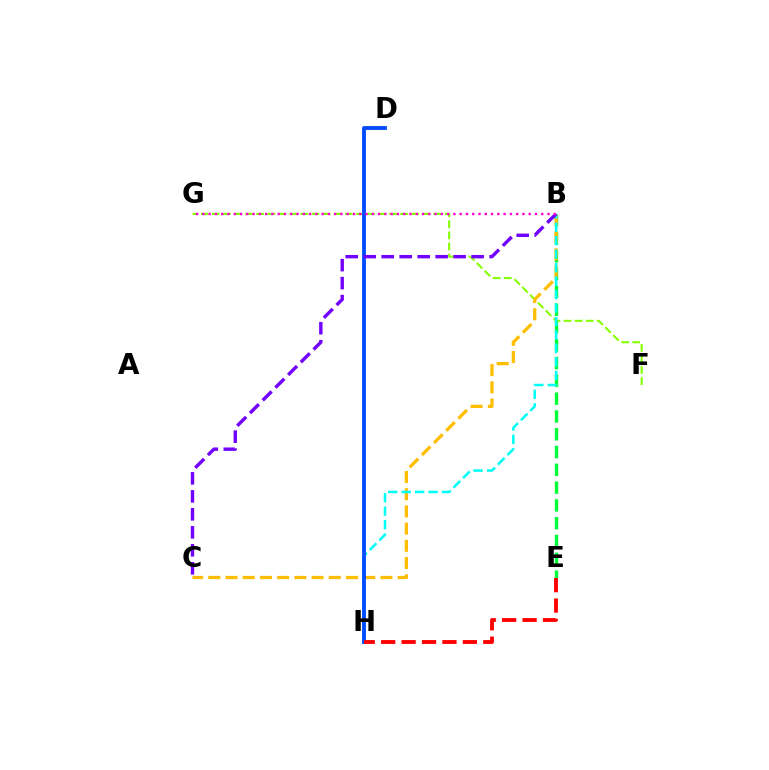{('B', 'E'): [{'color': '#00ff39', 'line_style': 'dashed', 'thickness': 2.42}], ('F', 'G'): [{'color': '#84ff00', 'line_style': 'dashed', 'thickness': 1.51}], ('B', 'C'): [{'color': '#ffbd00', 'line_style': 'dashed', 'thickness': 2.34}, {'color': '#7200ff', 'line_style': 'dashed', 'thickness': 2.44}], ('B', 'H'): [{'color': '#00fff6', 'line_style': 'dashed', 'thickness': 1.83}], ('D', 'H'): [{'color': '#004bff', 'line_style': 'solid', 'thickness': 2.76}], ('E', 'H'): [{'color': '#ff0000', 'line_style': 'dashed', 'thickness': 2.77}], ('B', 'G'): [{'color': '#ff00cf', 'line_style': 'dotted', 'thickness': 1.71}]}